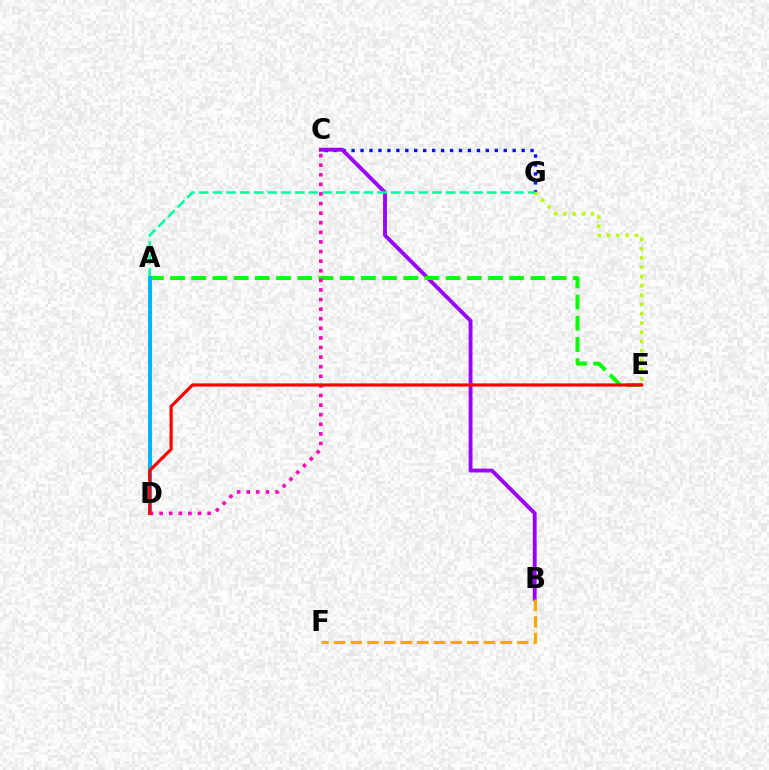{('C', 'G'): [{'color': '#0010ff', 'line_style': 'dotted', 'thickness': 2.43}], ('E', 'G'): [{'color': '#b3ff00', 'line_style': 'dotted', 'thickness': 2.53}], ('B', 'C'): [{'color': '#9b00ff', 'line_style': 'solid', 'thickness': 2.77}], ('B', 'F'): [{'color': '#ffa500', 'line_style': 'dashed', 'thickness': 2.26}], ('A', 'G'): [{'color': '#00ff9d', 'line_style': 'dashed', 'thickness': 1.86}], ('A', 'E'): [{'color': '#08ff00', 'line_style': 'dashed', 'thickness': 2.88}], ('A', 'D'): [{'color': '#00b5ff', 'line_style': 'solid', 'thickness': 2.9}], ('C', 'D'): [{'color': '#ff00bd', 'line_style': 'dotted', 'thickness': 2.61}], ('D', 'E'): [{'color': '#ff0000', 'line_style': 'solid', 'thickness': 2.28}]}